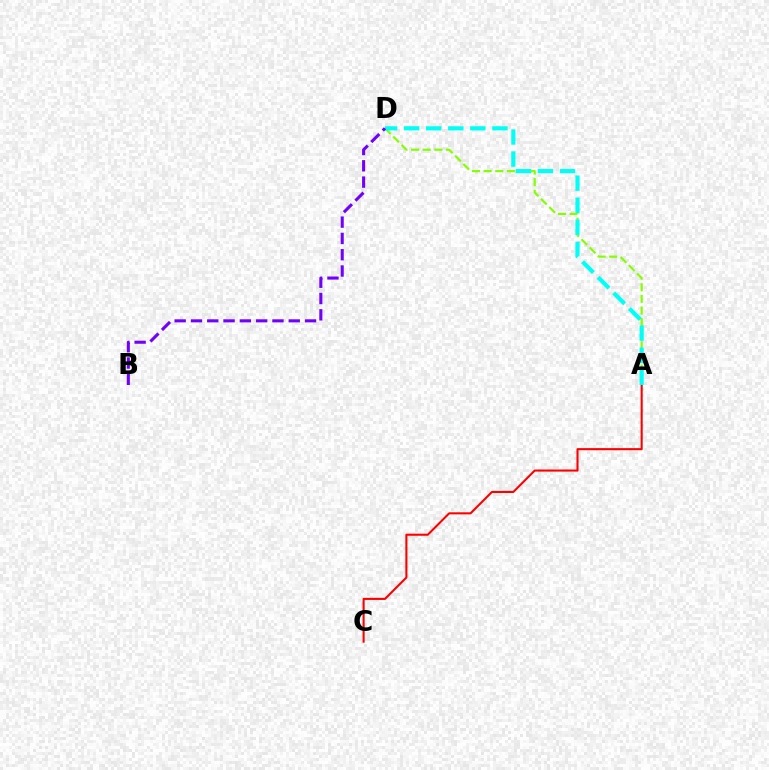{('A', 'D'): [{'color': '#84ff00', 'line_style': 'dashed', 'thickness': 1.58}, {'color': '#00fff6', 'line_style': 'dashed', 'thickness': 3.0}], ('A', 'C'): [{'color': '#ff0000', 'line_style': 'solid', 'thickness': 1.5}], ('B', 'D'): [{'color': '#7200ff', 'line_style': 'dashed', 'thickness': 2.21}]}